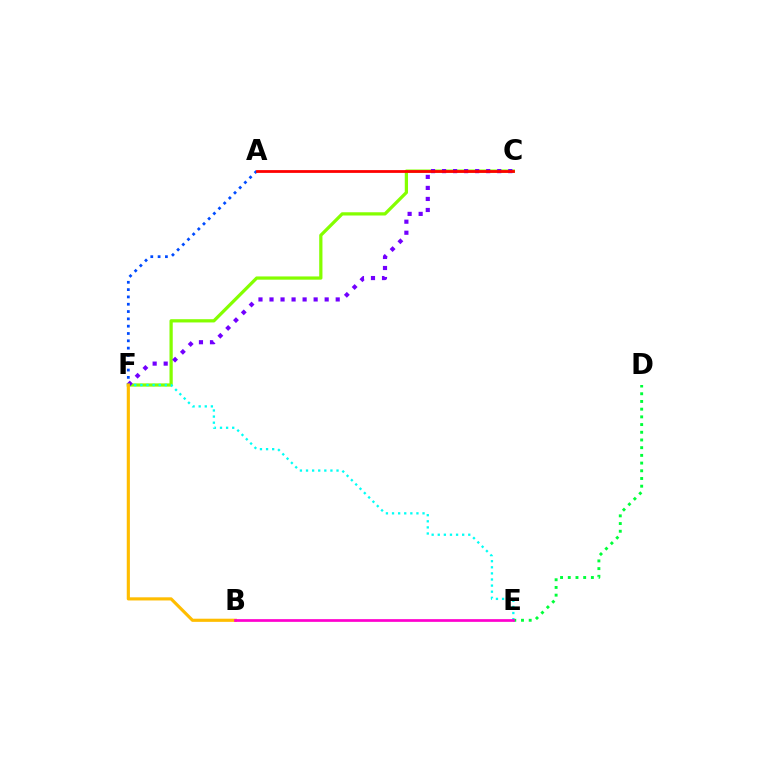{('C', 'F'): [{'color': '#84ff00', 'line_style': 'solid', 'thickness': 2.33}, {'color': '#7200ff', 'line_style': 'dotted', 'thickness': 3.0}], ('E', 'F'): [{'color': '#00fff6', 'line_style': 'dotted', 'thickness': 1.66}], ('D', 'E'): [{'color': '#00ff39', 'line_style': 'dotted', 'thickness': 2.09}], ('A', 'F'): [{'color': '#004bff', 'line_style': 'dotted', 'thickness': 1.99}], ('B', 'F'): [{'color': '#ffbd00', 'line_style': 'solid', 'thickness': 2.27}], ('A', 'C'): [{'color': '#ff0000', 'line_style': 'solid', 'thickness': 2.0}], ('B', 'E'): [{'color': '#ff00cf', 'line_style': 'solid', 'thickness': 1.95}]}